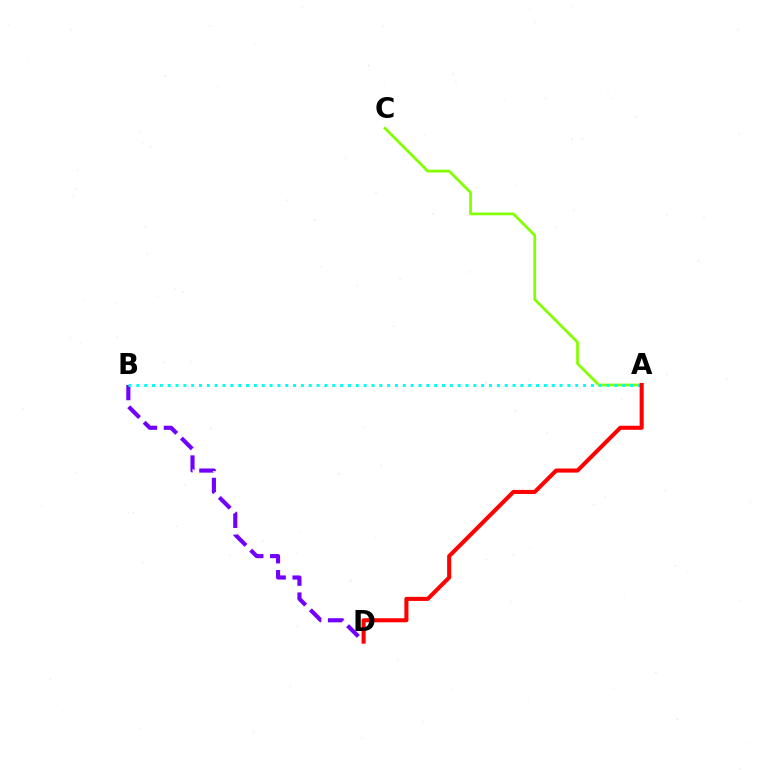{('B', 'D'): [{'color': '#7200ff', 'line_style': 'dashed', 'thickness': 2.97}], ('A', 'C'): [{'color': '#84ff00', 'line_style': 'solid', 'thickness': 1.98}], ('A', 'B'): [{'color': '#00fff6', 'line_style': 'dotted', 'thickness': 2.13}], ('A', 'D'): [{'color': '#ff0000', 'line_style': 'solid', 'thickness': 2.93}]}